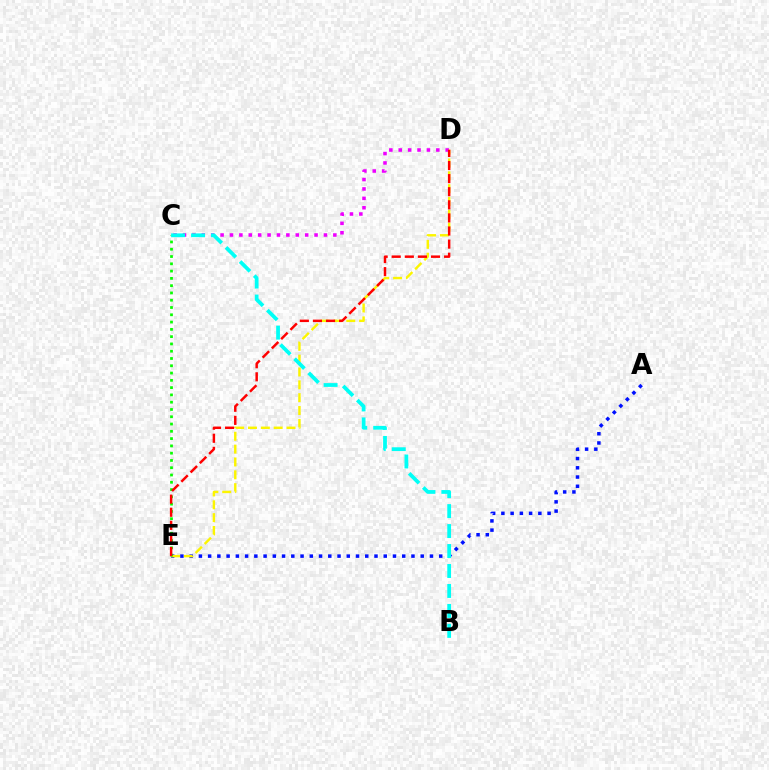{('C', 'D'): [{'color': '#ee00ff', 'line_style': 'dotted', 'thickness': 2.55}], ('A', 'E'): [{'color': '#0010ff', 'line_style': 'dotted', 'thickness': 2.51}], ('D', 'E'): [{'color': '#fcf500', 'line_style': 'dashed', 'thickness': 1.75}, {'color': '#ff0000', 'line_style': 'dashed', 'thickness': 1.78}], ('C', 'E'): [{'color': '#08ff00', 'line_style': 'dotted', 'thickness': 1.98}], ('B', 'C'): [{'color': '#00fff6', 'line_style': 'dashed', 'thickness': 2.71}]}